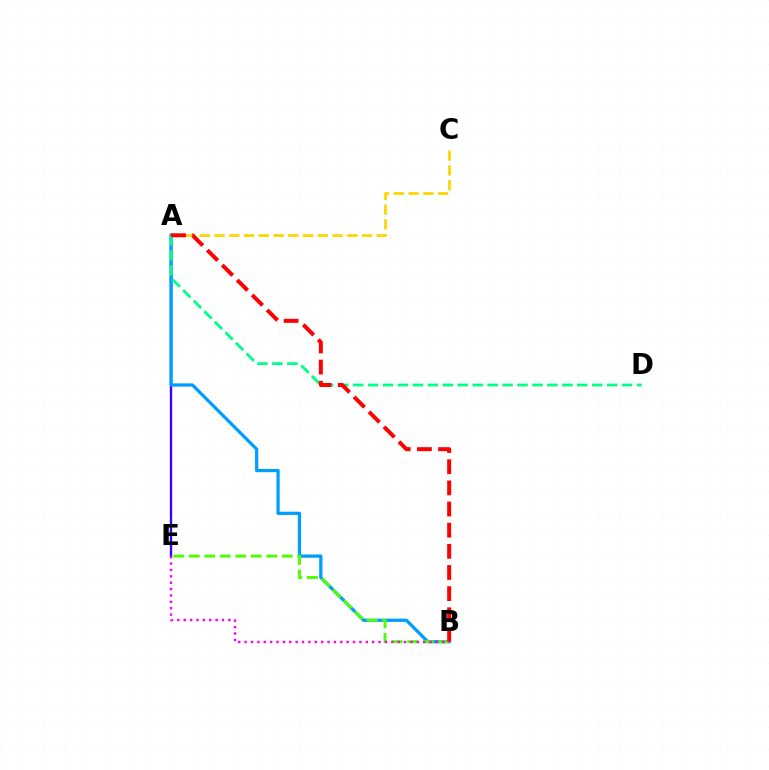{('A', 'E'): [{'color': '#3700ff', 'line_style': 'solid', 'thickness': 1.69}], ('A', 'B'): [{'color': '#009eff', 'line_style': 'solid', 'thickness': 2.34}, {'color': '#ff0000', 'line_style': 'dashed', 'thickness': 2.87}], ('B', 'E'): [{'color': '#4fff00', 'line_style': 'dashed', 'thickness': 2.11}, {'color': '#ff00ed', 'line_style': 'dotted', 'thickness': 1.73}], ('A', 'C'): [{'color': '#ffd500', 'line_style': 'dashed', 'thickness': 2.0}], ('A', 'D'): [{'color': '#00ff86', 'line_style': 'dashed', 'thickness': 2.03}]}